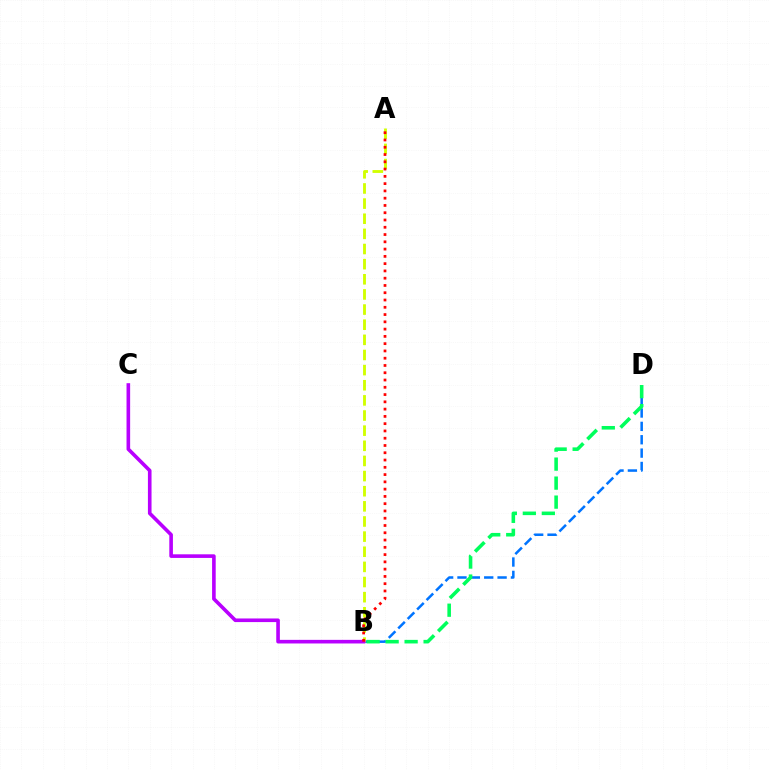{('B', 'D'): [{'color': '#0074ff', 'line_style': 'dashed', 'thickness': 1.82}, {'color': '#00ff5c', 'line_style': 'dashed', 'thickness': 2.58}], ('A', 'B'): [{'color': '#d1ff00', 'line_style': 'dashed', 'thickness': 2.06}, {'color': '#ff0000', 'line_style': 'dotted', 'thickness': 1.98}], ('B', 'C'): [{'color': '#b900ff', 'line_style': 'solid', 'thickness': 2.6}]}